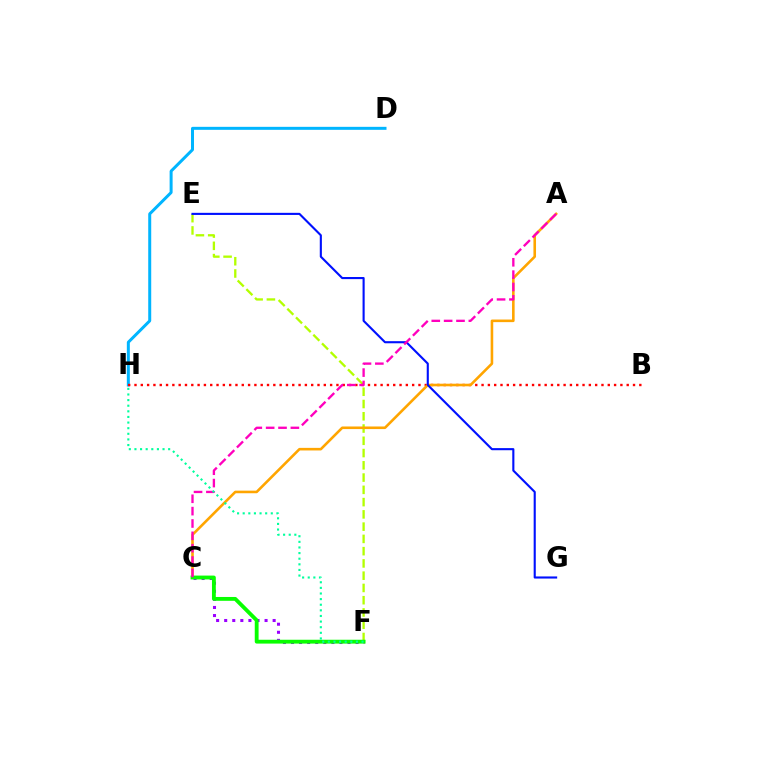{('D', 'H'): [{'color': '#00b5ff', 'line_style': 'solid', 'thickness': 2.15}], ('C', 'F'): [{'color': '#9b00ff', 'line_style': 'dotted', 'thickness': 2.19}, {'color': '#08ff00', 'line_style': 'solid', 'thickness': 2.76}], ('E', 'F'): [{'color': '#b3ff00', 'line_style': 'dashed', 'thickness': 1.67}], ('B', 'H'): [{'color': '#ff0000', 'line_style': 'dotted', 'thickness': 1.71}], ('A', 'C'): [{'color': '#ffa500', 'line_style': 'solid', 'thickness': 1.87}, {'color': '#ff00bd', 'line_style': 'dashed', 'thickness': 1.68}], ('E', 'G'): [{'color': '#0010ff', 'line_style': 'solid', 'thickness': 1.52}], ('F', 'H'): [{'color': '#00ff9d', 'line_style': 'dotted', 'thickness': 1.53}]}